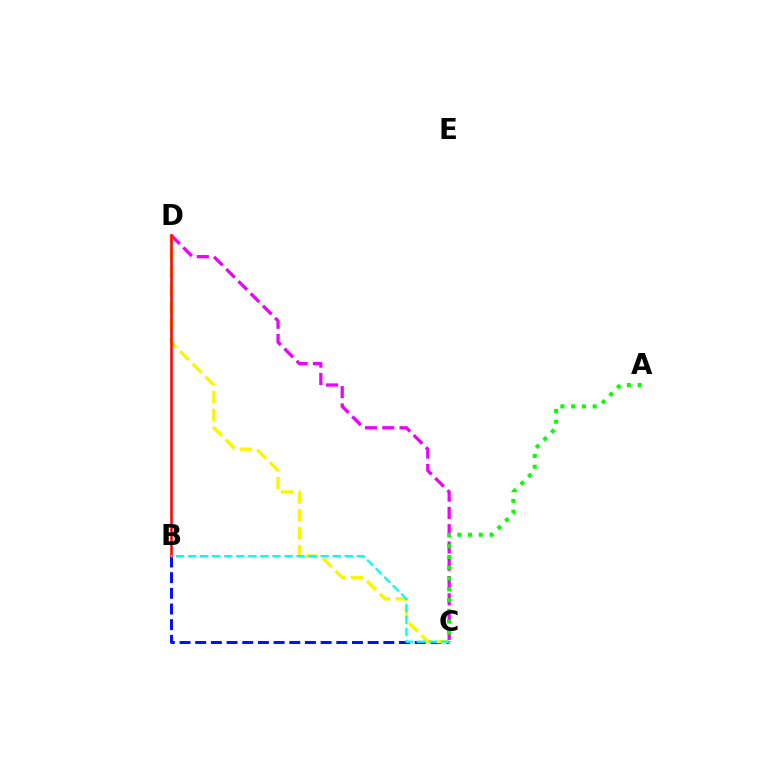{('B', 'C'): [{'color': '#0010ff', 'line_style': 'dashed', 'thickness': 2.13}, {'color': '#00fff6', 'line_style': 'dashed', 'thickness': 1.64}], ('C', 'D'): [{'color': '#ee00ff', 'line_style': 'dashed', 'thickness': 2.35}, {'color': '#fcf500', 'line_style': 'dashed', 'thickness': 2.43}], ('B', 'D'): [{'color': '#ff0000', 'line_style': 'solid', 'thickness': 1.81}], ('A', 'C'): [{'color': '#08ff00', 'line_style': 'dotted', 'thickness': 2.93}]}